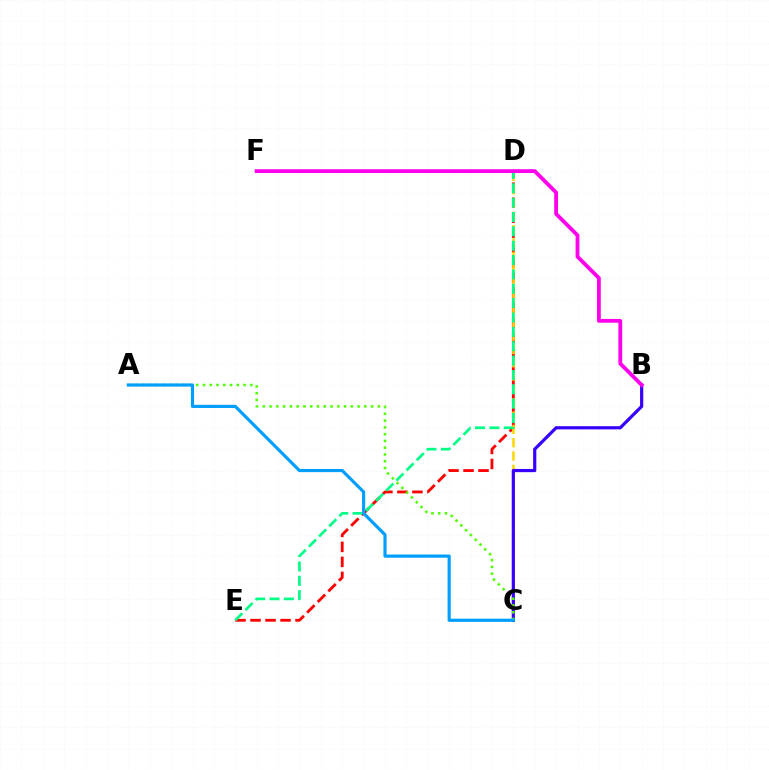{('D', 'E'): [{'color': '#ff0000', 'line_style': 'dashed', 'thickness': 2.04}, {'color': '#00ff86', 'line_style': 'dashed', 'thickness': 1.95}], ('C', 'D'): [{'color': '#ffd500', 'line_style': 'dashed', 'thickness': 1.81}], ('B', 'C'): [{'color': '#3700ff', 'line_style': 'solid', 'thickness': 2.3}], ('A', 'C'): [{'color': '#4fff00', 'line_style': 'dotted', 'thickness': 1.84}, {'color': '#009eff', 'line_style': 'solid', 'thickness': 2.28}], ('B', 'F'): [{'color': '#ff00ed', 'line_style': 'solid', 'thickness': 2.74}]}